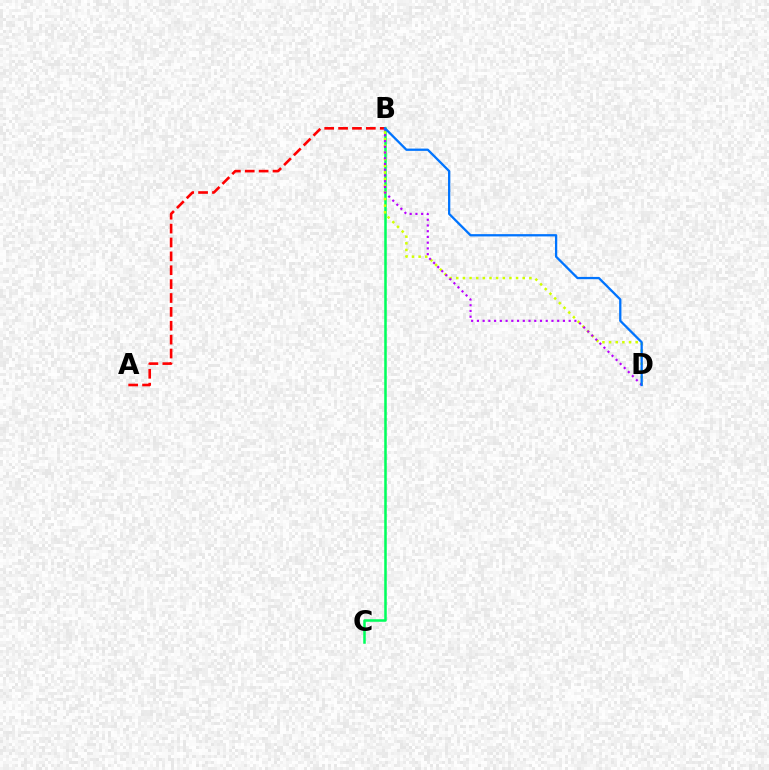{('B', 'C'): [{'color': '#00ff5c', 'line_style': 'solid', 'thickness': 1.82}], ('B', 'D'): [{'color': '#d1ff00', 'line_style': 'dotted', 'thickness': 1.81}, {'color': '#b900ff', 'line_style': 'dotted', 'thickness': 1.56}, {'color': '#0074ff', 'line_style': 'solid', 'thickness': 1.65}], ('A', 'B'): [{'color': '#ff0000', 'line_style': 'dashed', 'thickness': 1.89}]}